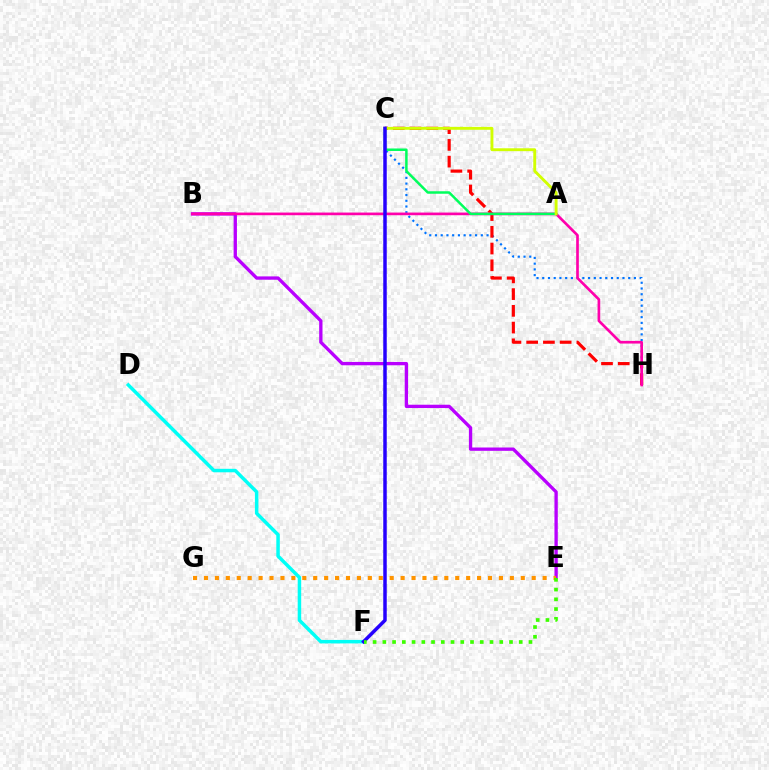{('B', 'E'): [{'color': '#b900ff', 'line_style': 'solid', 'thickness': 2.39}], ('C', 'H'): [{'color': '#0074ff', 'line_style': 'dotted', 'thickness': 1.56}, {'color': '#ff0000', 'line_style': 'dashed', 'thickness': 2.27}], ('E', 'G'): [{'color': '#ff9400', 'line_style': 'dotted', 'thickness': 2.97}], ('B', 'H'): [{'color': '#ff00ac', 'line_style': 'solid', 'thickness': 1.92}], ('A', 'C'): [{'color': '#00ff5c', 'line_style': 'solid', 'thickness': 1.79}, {'color': '#d1ff00', 'line_style': 'solid', 'thickness': 2.08}], ('D', 'F'): [{'color': '#00fff6', 'line_style': 'solid', 'thickness': 2.51}], ('C', 'F'): [{'color': '#2500ff', 'line_style': 'solid', 'thickness': 2.51}], ('E', 'F'): [{'color': '#3dff00', 'line_style': 'dotted', 'thickness': 2.65}]}